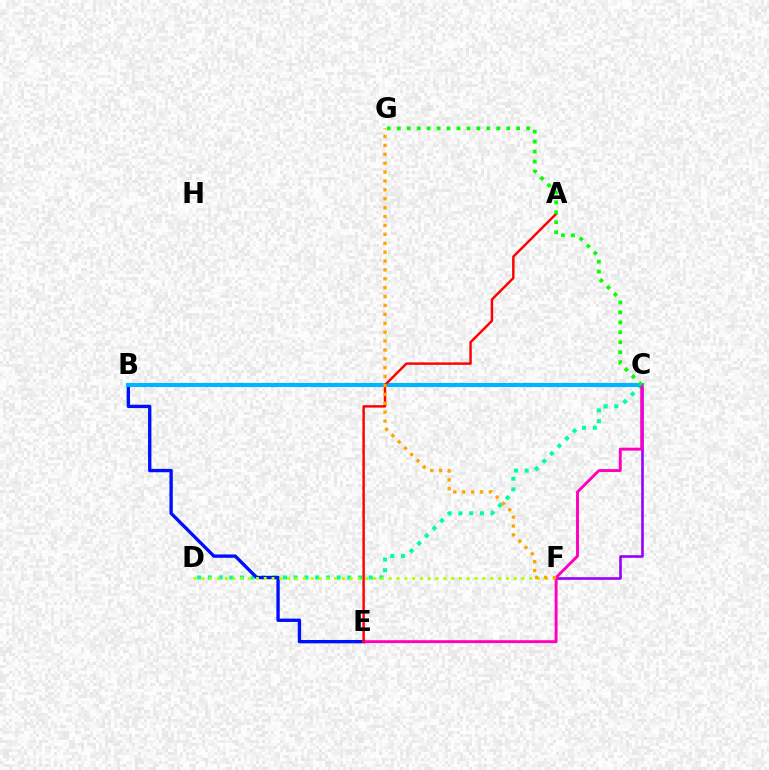{('C', 'F'): [{'color': '#9b00ff', 'line_style': 'solid', 'thickness': 1.89}], ('C', 'D'): [{'color': '#00ff9d', 'line_style': 'dotted', 'thickness': 2.91}], ('B', 'E'): [{'color': '#0010ff', 'line_style': 'solid', 'thickness': 2.41}], ('D', 'F'): [{'color': '#b3ff00', 'line_style': 'dotted', 'thickness': 2.12}], ('B', 'C'): [{'color': '#00b5ff', 'line_style': 'solid', 'thickness': 2.95}], ('C', 'E'): [{'color': '#ff00bd', 'line_style': 'solid', 'thickness': 2.1}], ('A', 'E'): [{'color': '#ff0000', 'line_style': 'solid', 'thickness': 1.76}], ('F', 'G'): [{'color': '#ffa500', 'line_style': 'dotted', 'thickness': 2.42}], ('C', 'G'): [{'color': '#08ff00', 'line_style': 'dotted', 'thickness': 2.7}]}